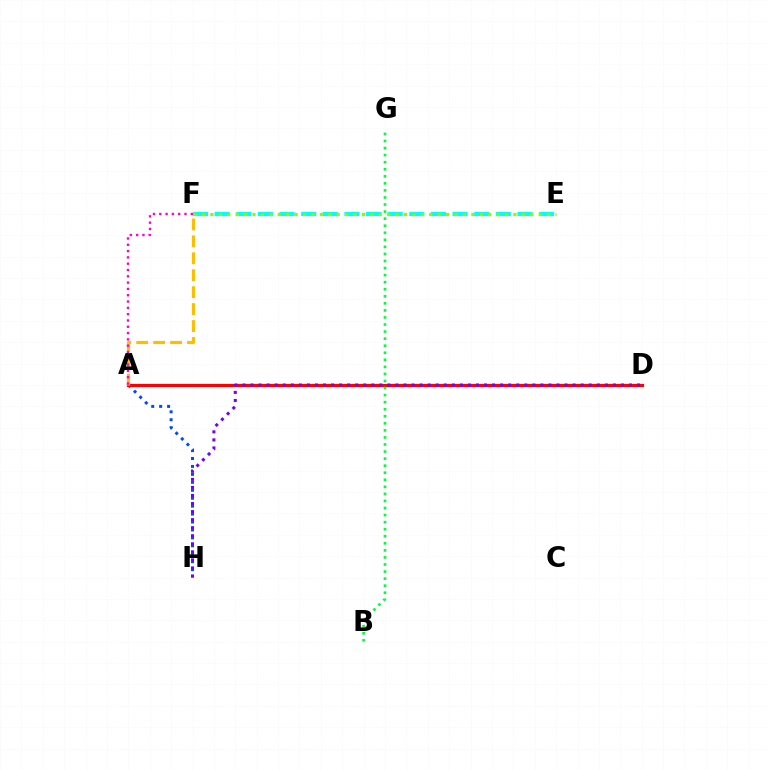{('E', 'F'): [{'color': '#00fff6', 'line_style': 'dashed', 'thickness': 2.94}, {'color': '#84ff00', 'line_style': 'dotted', 'thickness': 2.29}], ('A', 'H'): [{'color': '#004bff', 'line_style': 'dotted', 'thickness': 2.16}], ('A', 'D'): [{'color': '#ff0000', 'line_style': 'solid', 'thickness': 2.3}], ('A', 'F'): [{'color': '#ffbd00', 'line_style': 'dashed', 'thickness': 2.3}, {'color': '#ff00cf', 'line_style': 'dotted', 'thickness': 1.71}], ('D', 'H'): [{'color': '#7200ff', 'line_style': 'dotted', 'thickness': 2.19}], ('B', 'G'): [{'color': '#00ff39', 'line_style': 'dotted', 'thickness': 1.92}]}